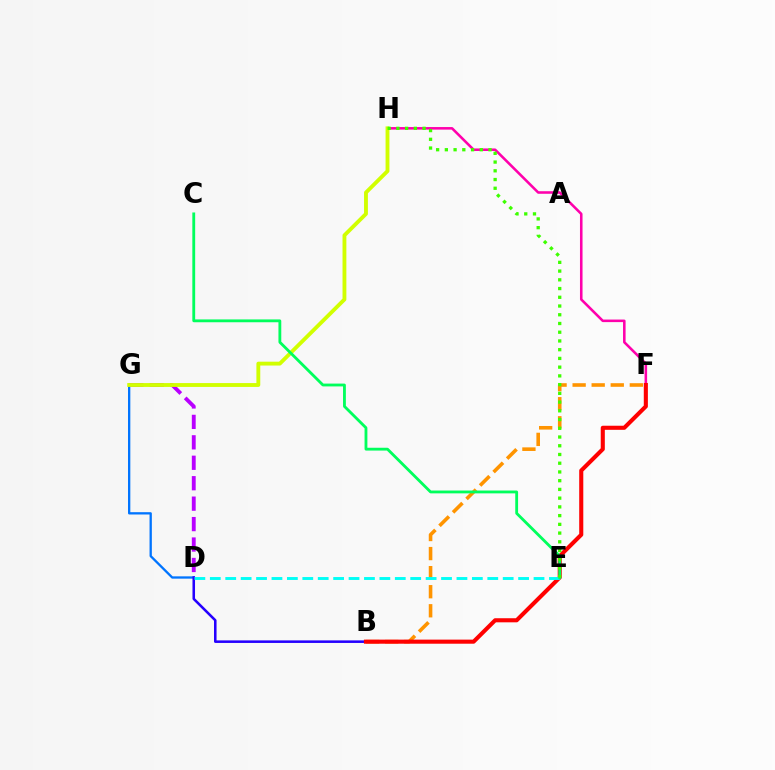{('D', 'G'): [{'color': '#b900ff', 'line_style': 'dashed', 'thickness': 2.78}, {'color': '#0074ff', 'line_style': 'solid', 'thickness': 1.66}], ('F', 'H'): [{'color': '#ff00ac', 'line_style': 'solid', 'thickness': 1.84}], ('G', 'H'): [{'color': '#d1ff00', 'line_style': 'solid', 'thickness': 2.77}], ('B', 'F'): [{'color': '#ff9400', 'line_style': 'dashed', 'thickness': 2.59}, {'color': '#ff0000', 'line_style': 'solid', 'thickness': 2.94}], ('B', 'D'): [{'color': '#2500ff', 'line_style': 'solid', 'thickness': 1.84}], ('D', 'E'): [{'color': '#00fff6', 'line_style': 'dashed', 'thickness': 2.09}], ('C', 'E'): [{'color': '#00ff5c', 'line_style': 'solid', 'thickness': 2.03}], ('E', 'H'): [{'color': '#3dff00', 'line_style': 'dotted', 'thickness': 2.37}]}